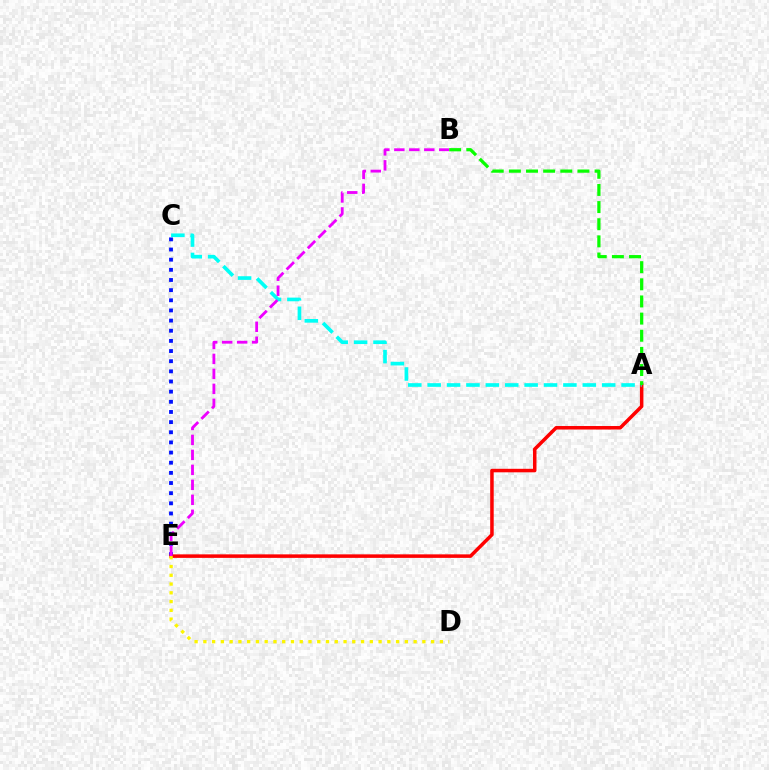{('C', 'E'): [{'color': '#0010ff', 'line_style': 'dotted', 'thickness': 2.76}], ('A', 'E'): [{'color': '#ff0000', 'line_style': 'solid', 'thickness': 2.53}], ('A', 'C'): [{'color': '#00fff6', 'line_style': 'dashed', 'thickness': 2.63}], ('B', 'E'): [{'color': '#ee00ff', 'line_style': 'dashed', 'thickness': 2.03}], ('D', 'E'): [{'color': '#fcf500', 'line_style': 'dotted', 'thickness': 2.38}], ('A', 'B'): [{'color': '#08ff00', 'line_style': 'dashed', 'thickness': 2.33}]}